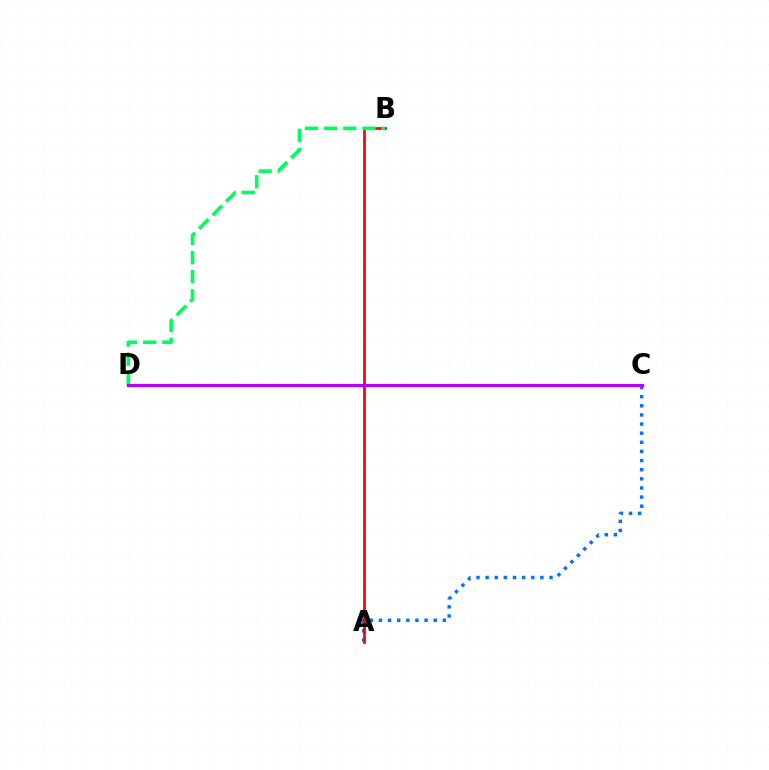{('C', 'D'): [{'color': '#d1ff00', 'line_style': 'dashed', 'thickness': 2.17}, {'color': '#b900ff', 'line_style': 'solid', 'thickness': 2.31}], ('A', 'C'): [{'color': '#0074ff', 'line_style': 'dotted', 'thickness': 2.48}], ('A', 'B'): [{'color': '#ff0000', 'line_style': 'solid', 'thickness': 1.97}], ('B', 'D'): [{'color': '#00ff5c', 'line_style': 'dashed', 'thickness': 2.6}]}